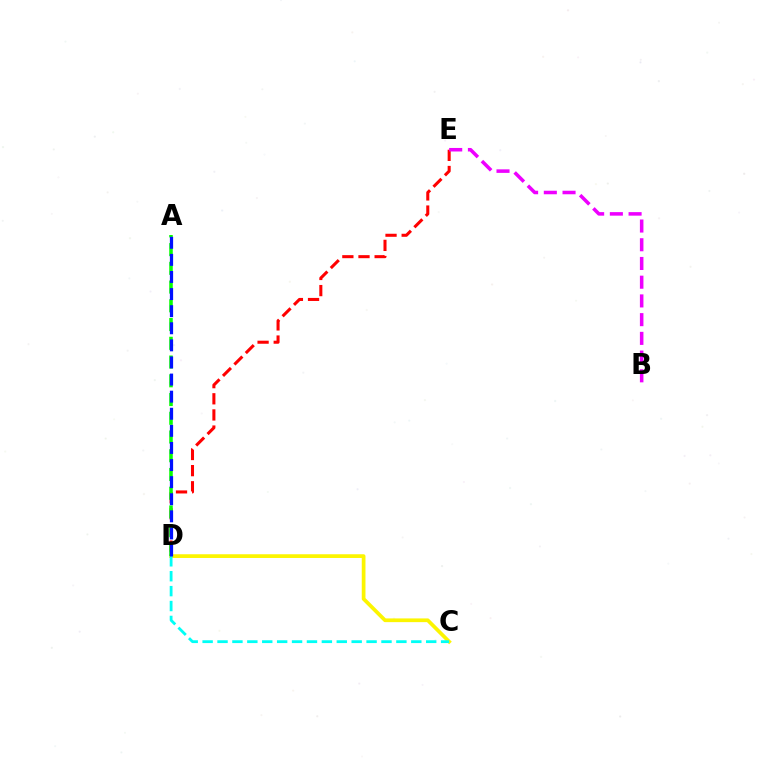{('C', 'D'): [{'color': '#fcf500', 'line_style': 'solid', 'thickness': 2.68}, {'color': '#00fff6', 'line_style': 'dashed', 'thickness': 2.02}], ('D', 'E'): [{'color': '#ff0000', 'line_style': 'dashed', 'thickness': 2.19}], ('A', 'D'): [{'color': '#08ff00', 'line_style': 'dashed', 'thickness': 2.55}, {'color': '#0010ff', 'line_style': 'dashed', 'thickness': 2.32}], ('B', 'E'): [{'color': '#ee00ff', 'line_style': 'dashed', 'thickness': 2.54}]}